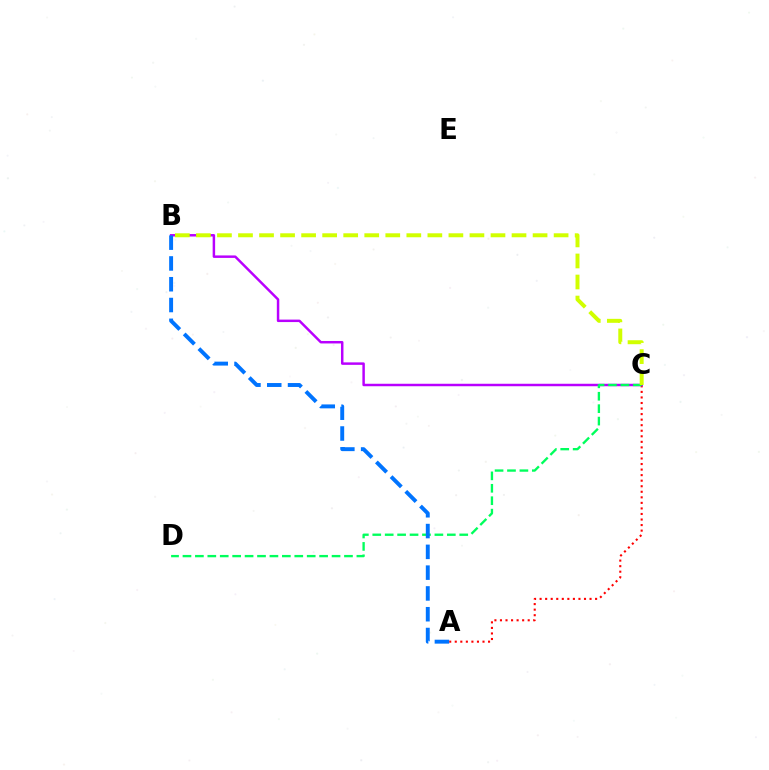{('A', 'C'): [{'color': '#ff0000', 'line_style': 'dotted', 'thickness': 1.51}], ('B', 'C'): [{'color': '#b900ff', 'line_style': 'solid', 'thickness': 1.78}, {'color': '#d1ff00', 'line_style': 'dashed', 'thickness': 2.86}], ('C', 'D'): [{'color': '#00ff5c', 'line_style': 'dashed', 'thickness': 1.69}], ('A', 'B'): [{'color': '#0074ff', 'line_style': 'dashed', 'thickness': 2.82}]}